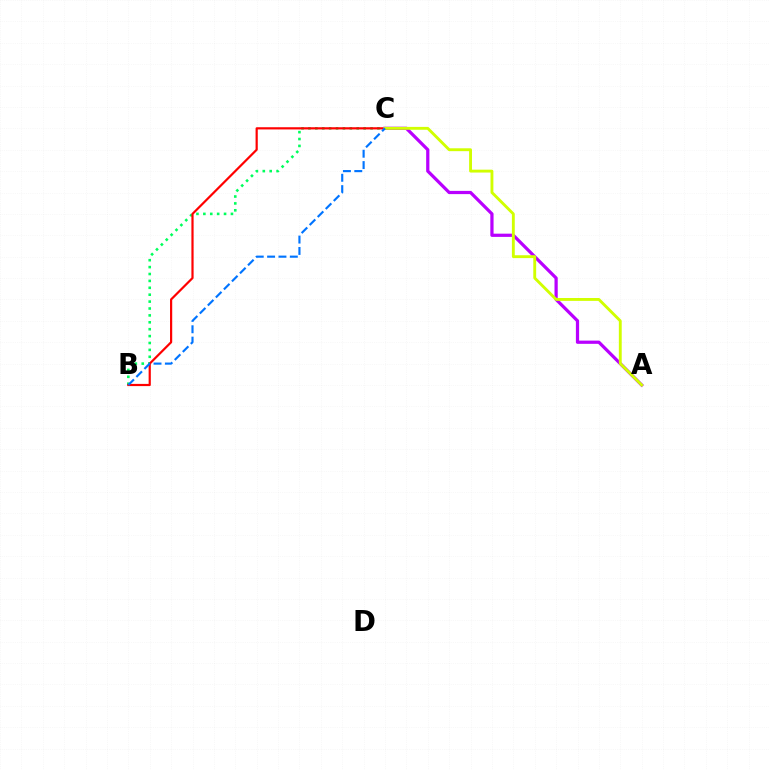{('B', 'C'): [{'color': '#00ff5c', 'line_style': 'dotted', 'thickness': 1.87}, {'color': '#ff0000', 'line_style': 'solid', 'thickness': 1.58}, {'color': '#0074ff', 'line_style': 'dashed', 'thickness': 1.54}], ('A', 'C'): [{'color': '#b900ff', 'line_style': 'solid', 'thickness': 2.33}, {'color': '#d1ff00', 'line_style': 'solid', 'thickness': 2.07}]}